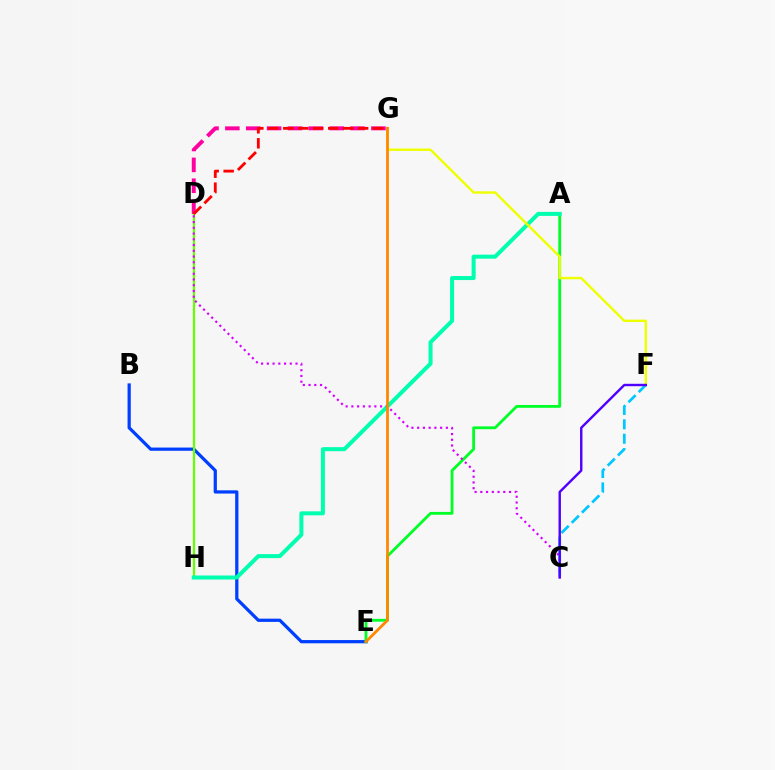{('B', 'E'): [{'color': '#003fff', 'line_style': 'solid', 'thickness': 2.33}], ('D', 'H'): [{'color': '#66ff00', 'line_style': 'solid', 'thickness': 1.6}], ('D', 'G'): [{'color': '#ff00a0', 'line_style': 'dashed', 'thickness': 2.83}, {'color': '#ff0000', 'line_style': 'dashed', 'thickness': 2.03}], ('C', 'F'): [{'color': '#00c7ff', 'line_style': 'dashed', 'thickness': 1.96}, {'color': '#4f00ff', 'line_style': 'solid', 'thickness': 1.73}], ('A', 'E'): [{'color': '#00ff27', 'line_style': 'solid', 'thickness': 2.03}], ('A', 'H'): [{'color': '#00ffaf', 'line_style': 'solid', 'thickness': 2.89}], ('C', 'D'): [{'color': '#d600ff', 'line_style': 'dotted', 'thickness': 1.56}], ('F', 'G'): [{'color': '#eeff00', 'line_style': 'solid', 'thickness': 1.74}], ('E', 'G'): [{'color': '#ff8800', 'line_style': 'solid', 'thickness': 2.0}]}